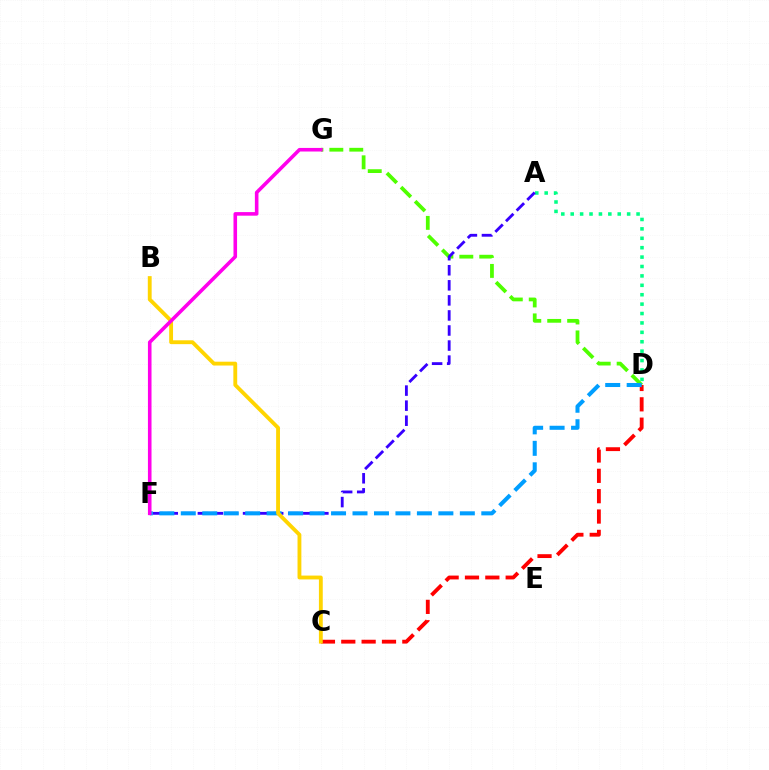{('A', 'D'): [{'color': '#00ff86', 'line_style': 'dotted', 'thickness': 2.56}], ('D', 'G'): [{'color': '#4fff00', 'line_style': 'dashed', 'thickness': 2.71}], ('A', 'F'): [{'color': '#3700ff', 'line_style': 'dashed', 'thickness': 2.05}], ('C', 'D'): [{'color': '#ff0000', 'line_style': 'dashed', 'thickness': 2.76}], ('D', 'F'): [{'color': '#009eff', 'line_style': 'dashed', 'thickness': 2.92}], ('B', 'C'): [{'color': '#ffd500', 'line_style': 'solid', 'thickness': 2.77}], ('F', 'G'): [{'color': '#ff00ed', 'line_style': 'solid', 'thickness': 2.58}]}